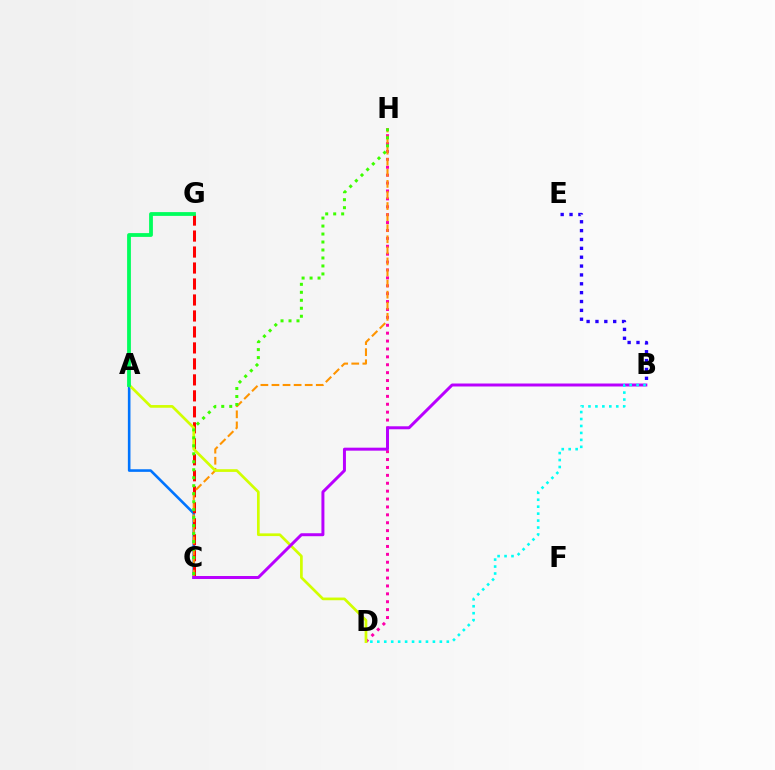{('D', 'H'): [{'color': '#ff00ac', 'line_style': 'dotted', 'thickness': 2.15}], ('A', 'C'): [{'color': '#0074ff', 'line_style': 'solid', 'thickness': 1.87}], ('C', 'G'): [{'color': '#ff0000', 'line_style': 'dashed', 'thickness': 2.17}], ('B', 'E'): [{'color': '#2500ff', 'line_style': 'dotted', 'thickness': 2.41}], ('C', 'H'): [{'color': '#ff9400', 'line_style': 'dashed', 'thickness': 1.5}, {'color': '#3dff00', 'line_style': 'dotted', 'thickness': 2.17}], ('A', 'D'): [{'color': '#d1ff00', 'line_style': 'solid', 'thickness': 1.94}], ('A', 'G'): [{'color': '#00ff5c', 'line_style': 'solid', 'thickness': 2.73}], ('B', 'C'): [{'color': '#b900ff', 'line_style': 'solid', 'thickness': 2.14}], ('B', 'D'): [{'color': '#00fff6', 'line_style': 'dotted', 'thickness': 1.89}]}